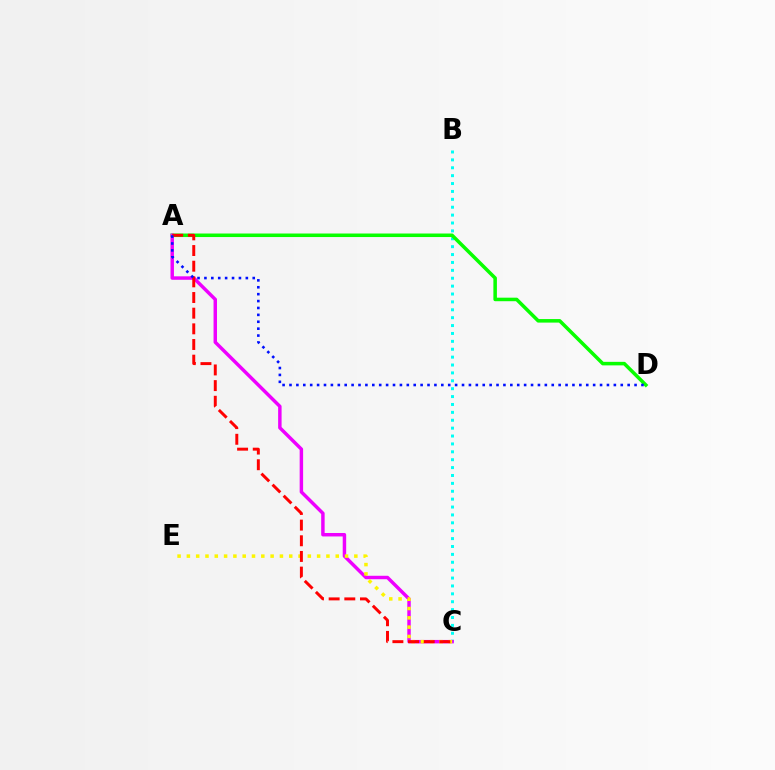{('B', 'C'): [{'color': '#00fff6', 'line_style': 'dotted', 'thickness': 2.14}], ('A', 'D'): [{'color': '#08ff00', 'line_style': 'solid', 'thickness': 2.54}, {'color': '#0010ff', 'line_style': 'dotted', 'thickness': 1.88}], ('A', 'C'): [{'color': '#ee00ff', 'line_style': 'solid', 'thickness': 2.49}, {'color': '#ff0000', 'line_style': 'dashed', 'thickness': 2.13}], ('C', 'E'): [{'color': '#fcf500', 'line_style': 'dotted', 'thickness': 2.53}]}